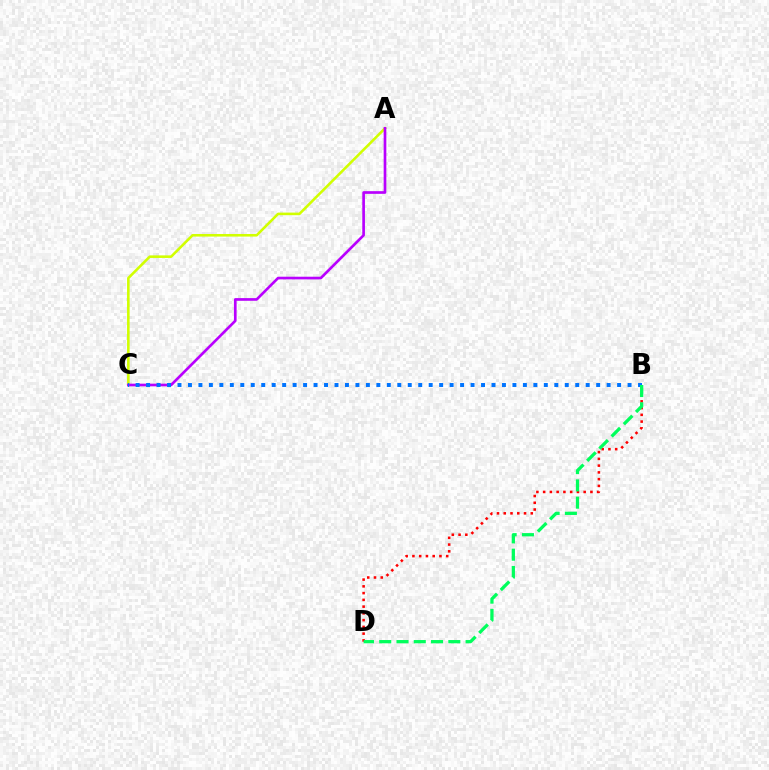{('B', 'D'): [{'color': '#ff0000', 'line_style': 'dotted', 'thickness': 1.84}, {'color': '#00ff5c', 'line_style': 'dashed', 'thickness': 2.35}], ('A', 'C'): [{'color': '#d1ff00', 'line_style': 'solid', 'thickness': 1.86}, {'color': '#b900ff', 'line_style': 'solid', 'thickness': 1.92}], ('B', 'C'): [{'color': '#0074ff', 'line_style': 'dotted', 'thickness': 2.84}]}